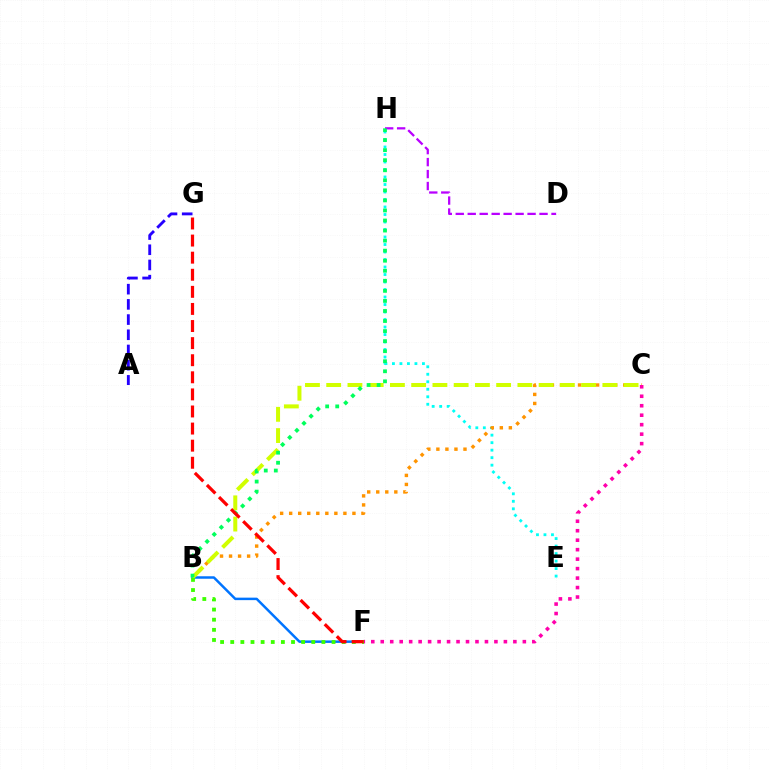{('B', 'F'): [{'color': '#0074ff', 'line_style': 'solid', 'thickness': 1.79}, {'color': '#3dff00', 'line_style': 'dotted', 'thickness': 2.75}], ('A', 'G'): [{'color': '#2500ff', 'line_style': 'dashed', 'thickness': 2.07}], ('E', 'H'): [{'color': '#00fff6', 'line_style': 'dotted', 'thickness': 2.04}], ('B', 'C'): [{'color': '#ff9400', 'line_style': 'dotted', 'thickness': 2.46}, {'color': '#d1ff00', 'line_style': 'dashed', 'thickness': 2.89}], ('C', 'F'): [{'color': '#ff00ac', 'line_style': 'dotted', 'thickness': 2.57}], ('D', 'H'): [{'color': '#b900ff', 'line_style': 'dashed', 'thickness': 1.63}], ('B', 'H'): [{'color': '#00ff5c', 'line_style': 'dotted', 'thickness': 2.73}], ('F', 'G'): [{'color': '#ff0000', 'line_style': 'dashed', 'thickness': 2.32}]}